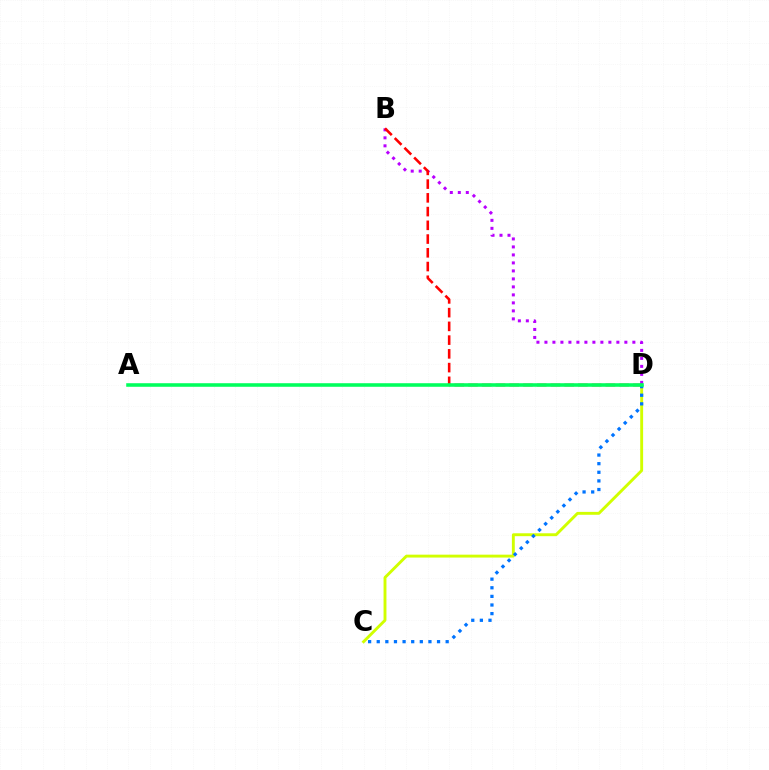{('C', 'D'): [{'color': '#d1ff00', 'line_style': 'solid', 'thickness': 2.09}, {'color': '#0074ff', 'line_style': 'dotted', 'thickness': 2.34}], ('B', 'D'): [{'color': '#b900ff', 'line_style': 'dotted', 'thickness': 2.17}, {'color': '#ff0000', 'line_style': 'dashed', 'thickness': 1.87}], ('A', 'D'): [{'color': '#00ff5c', 'line_style': 'solid', 'thickness': 2.56}]}